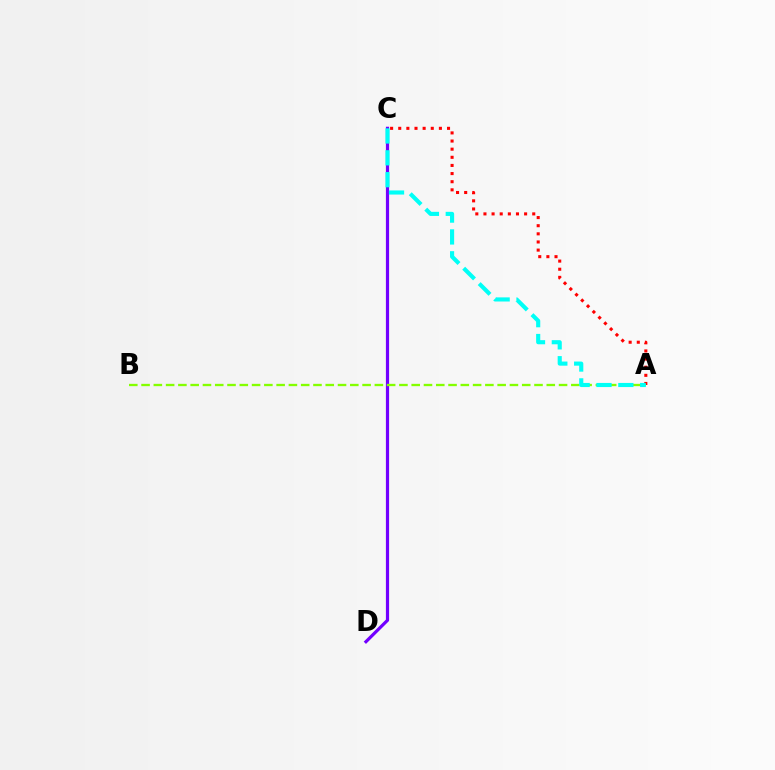{('C', 'D'): [{'color': '#7200ff', 'line_style': 'solid', 'thickness': 2.3}], ('A', 'C'): [{'color': '#ff0000', 'line_style': 'dotted', 'thickness': 2.21}, {'color': '#00fff6', 'line_style': 'dashed', 'thickness': 2.97}], ('A', 'B'): [{'color': '#84ff00', 'line_style': 'dashed', 'thickness': 1.67}]}